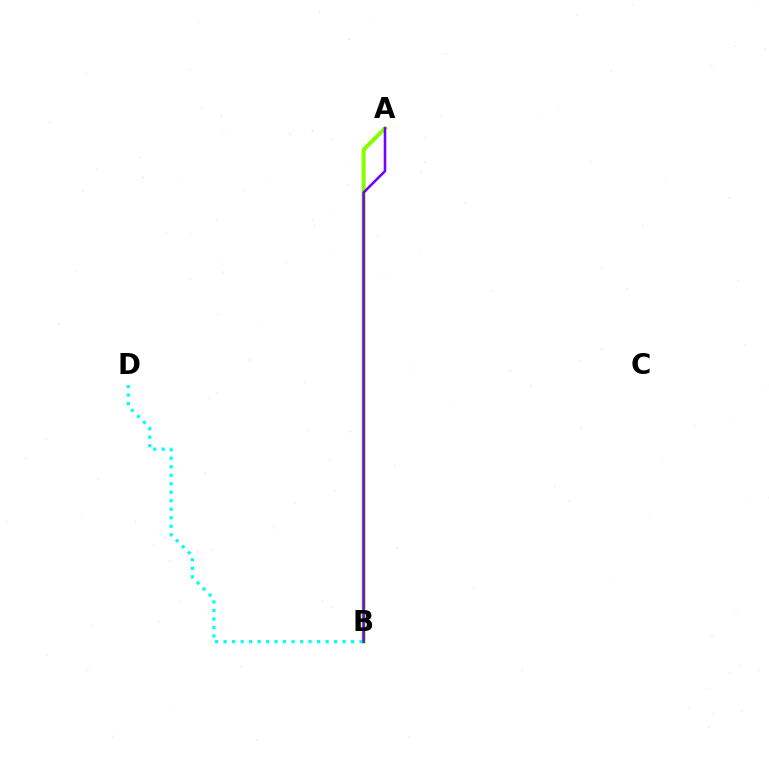{('A', 'B'): [{'color': '#ff0000', 'line_style': 'dotted', 'thickness': 1.89}, {'color': '#84ff00', 'line_style': 'solid', 'thickness': 2.9}, {'color': '#7200ff', 'line_style': 'solid', 'thickness': 1.84}], ('B', 'D'): [{'color': '#00fff6', 'line_style': 'dotted', 'thickness': 2.31}]}